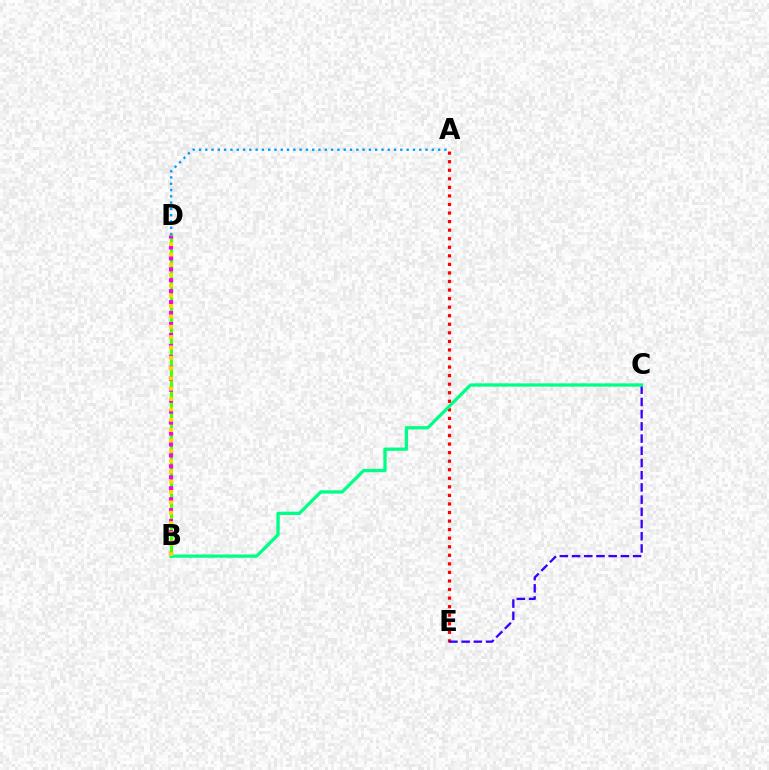{('B', 'D'): [{'color': '#4fff00', 'line_style': 'solid', 'thickness': 2.29}, {'color': '#ff00ed', 'line_style': 'dotted', 'thickness': 2.97}, {'color': '#ffd500', 'line_style': 'dotted', 'thickness': 2.81}], ('A', 'E'): [{'color': '#ff0000', 'line_style': 'dotted', 'thickness': 2.32}], ('C', 'E'): [{'color': '#3700ff', 'line_style': 'dashed', 'thickness': 1.66}], ('B', 'C'): [{'color': '#00ff86', 'line_style': 'solid', 'thickness': 2.37}], ('A', 'D'): [{'color': '#009eff', 'line_style': 'dotted', 'thickness': 1.71}]}